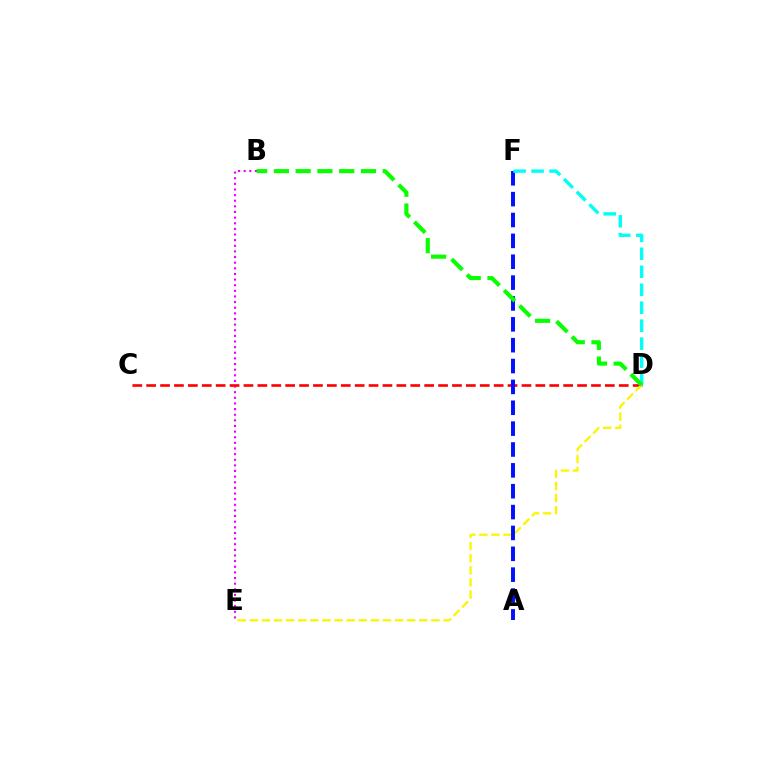{('B', 'E'): [{'color': '#ee00ff', 'line_style': 'dotted', 'thickness': 1.53}], ('C', 'D'): [{'color': '#ff0000', 'line_style': 'dashed', 'thickness': 1.89}], ('D', 'E'): [{'color': '#fcf500', 'line_style': 'dashed', 'thickness': 1.64}], ('A', 'F'): [{'color': '#0010ff', 'line_style': 'dashed', 'thickness': 2.83}], ('D', 'F'): [{'color': '#00fff6', 'line_style': 'dashed', 'thickness': 2.44}], ('B', 'D'): [{'color': '#08ff00', 'line_style': 'dashed', 'thickness': 2.96}]}